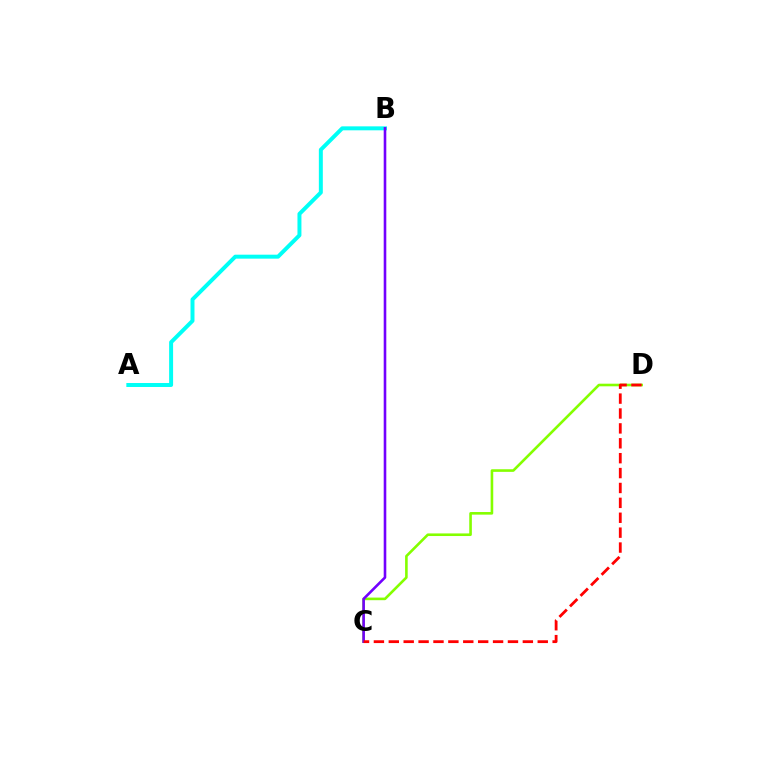{('C', 'D'): [{'color': '#84ff00', 'line_style': 'solid', 'thickness': 1.88}, {'color': '#ff0000', 'line_style': 'dashed', 'thickness': 2.02}], ('A', 'B'): [{'color': '#00fff6', 'line_style': 'solid', 'thickness': 2.86}], ('B', 'C'): [{'color': '#7200ff', 'line_style': 'solid', 'thickness': 1.87}]}